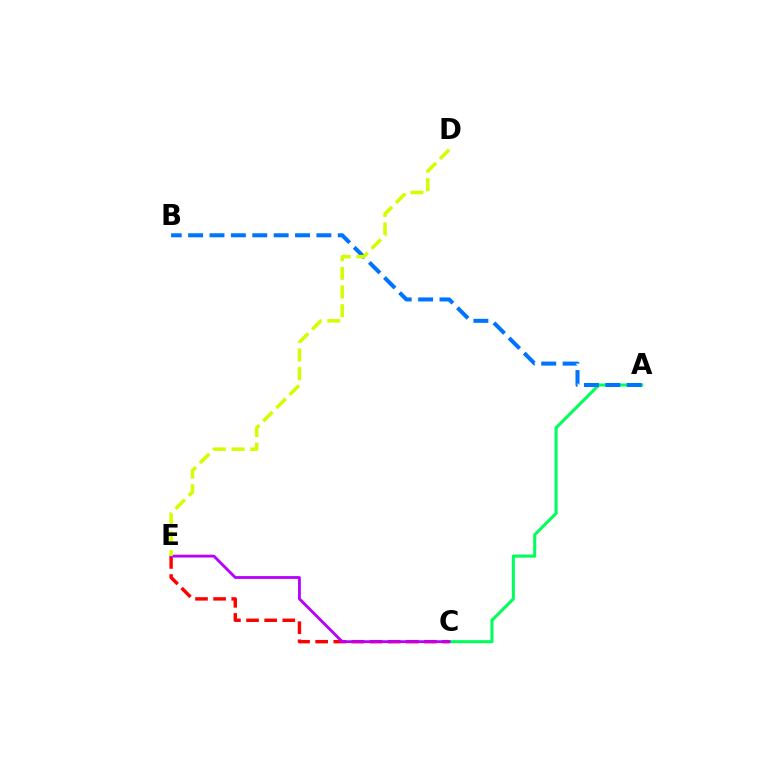{('A', 'C'): [{'color': '#00ff5c', 'line_style': 'solid', 'thickness': 2.2}], ('A', 'B'): [{'color': '#0074ff', 'line_style': 'dashed', 'thickness': 2.9}], ('C', 'E'): [{'color': '#ff0000', 'line_style': 'dashed', 'thickness': 2.46}, {'color': '#b900ff', 'line_style': 'solid', 'thickness': 2.03}], ('D', 'E'): [{'color': '#d1ff00', 'line_style': 'dashed', 'thickness': 2.53}]}